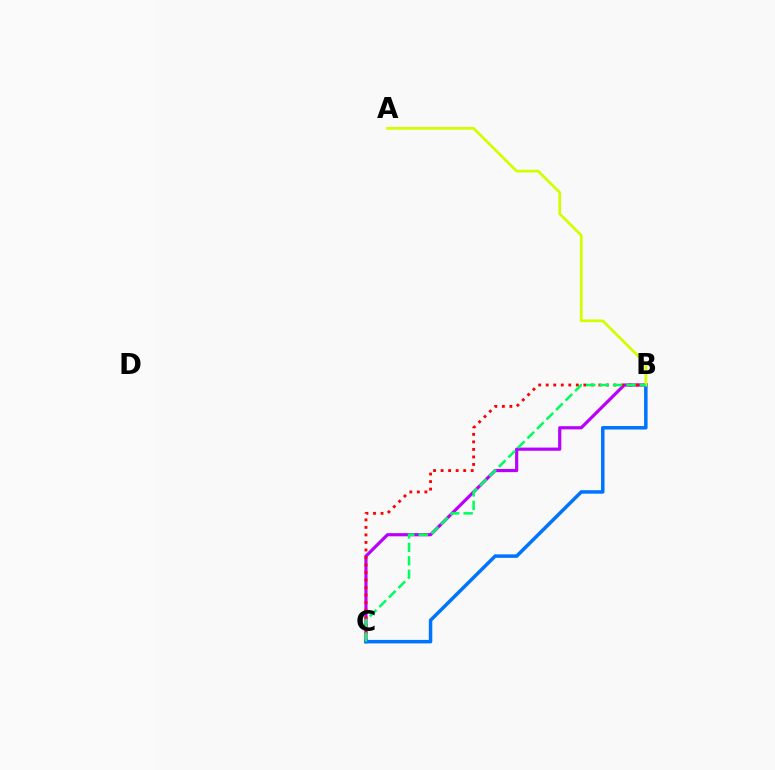{('B', 'C'): [{'color': '#b900ff', 'line_style': 'solid', 'thickness': 2.29}, {'color': '#ff0000', 'line_style': 'dotted', 'thickness': 2.04}, {'color': '#0074ff', 'line_style': 'solid', 'thickness': 2.52}, {'color': '#00ff5c', 'line_style': 'dashed', 'thickness': 1.83}], ('A', 'B'): [{'color': '#d1ff00', 'line_style': 'solid', 'thickness': 1.98}]}